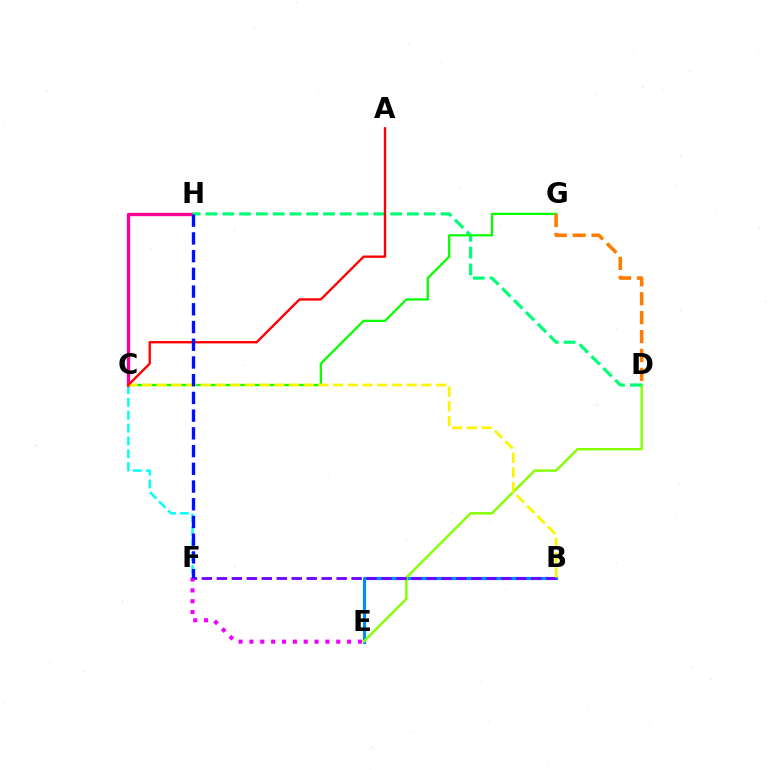{('B', 'E'): [{'color': '#008cff', 'line_style': 'solid', 'thickness': 2.29}], ('D', 'E'): [{'color': '#84ff00', 'line_style': 'solid', 'thickness': 1.75}], ('C', 'F'): [{'color': '#00fff6', 'line_style': 'dashed', 'thickness': 1.75}], ('B', 'F'): [{'color': '#7200ff', 'line_style': 'dashed', 'thickness': 2.03}], ('C', 'H'): [{'color': '#ff0094', 'line_style': 'solid', 'thickness': 2.4}], ('D', 'H'): [{'color': '#00ff74', 'line_style': 'dashed', 'thickness': 2.28}], ('C', 'G'): [{'color': '#08ff00', 'line_style': 'solid', 'thickness': 1.63}], ('B', 'C'): [{'color': '#fcf500', 'line_style': 'dashed', 'thickness': 2.0}], ('E', 'F'): [{'color': '#ee00ff', 'line_style': 'dotted', 'thickness': 2.95}], ('A', 'C'): [{'color': '#ff0000', 'line_style': 'solid', 'thickness': 1.69}], ('D', 'G'): [{'color': '#ff7c00', 'line_style': 'dashed', 'thickness': 2.57}], ('F', 'H'): [{'color': '#0010ff', 'line_style': 'dashed', 'thickness': 2.41}]}